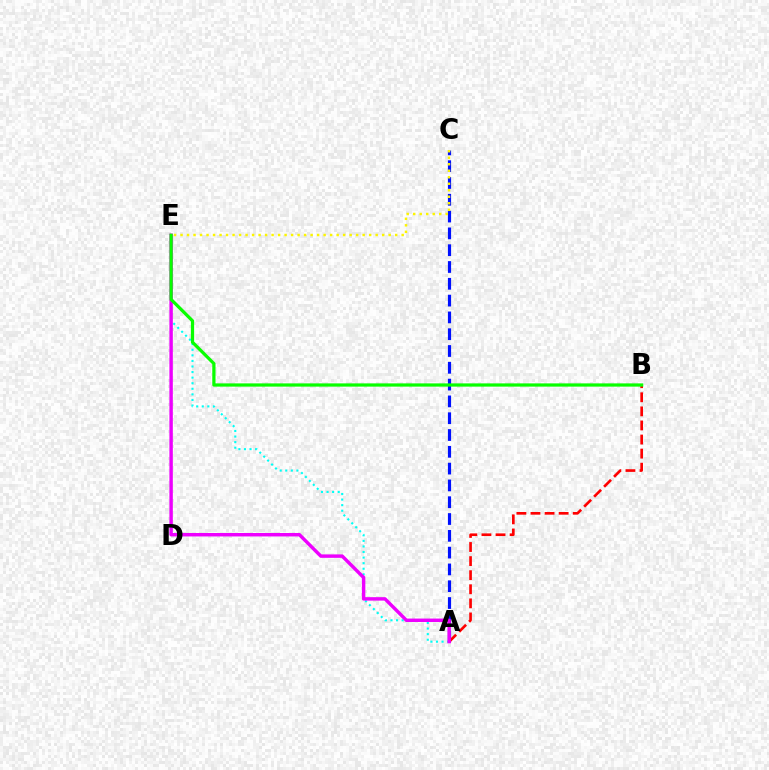{('A', 'C'): [{'color': '#0010ff', 'line_style': 'dashed', 'thickness': 2.28}], ('A', 'E'): [{'color': '#00fff6', 'line_style': 'dotted', 'thickness': 1.51}, {'color': '#ee00ff', 'line_style': 'solid', 'thickness': 2.47}], ('A', 'B'): [{'color': '#ff0000', 'line_style': 'dashed', 'thickness': 1.91}], ('B', 'E'): [{'color': '#08ff00', 'line_style': 'solid', 'thickness': 2.33}], ('C', 'E'): [{'color': '#fcf500', 'line_style': 'dotted', 'thickness': 1.77}]}